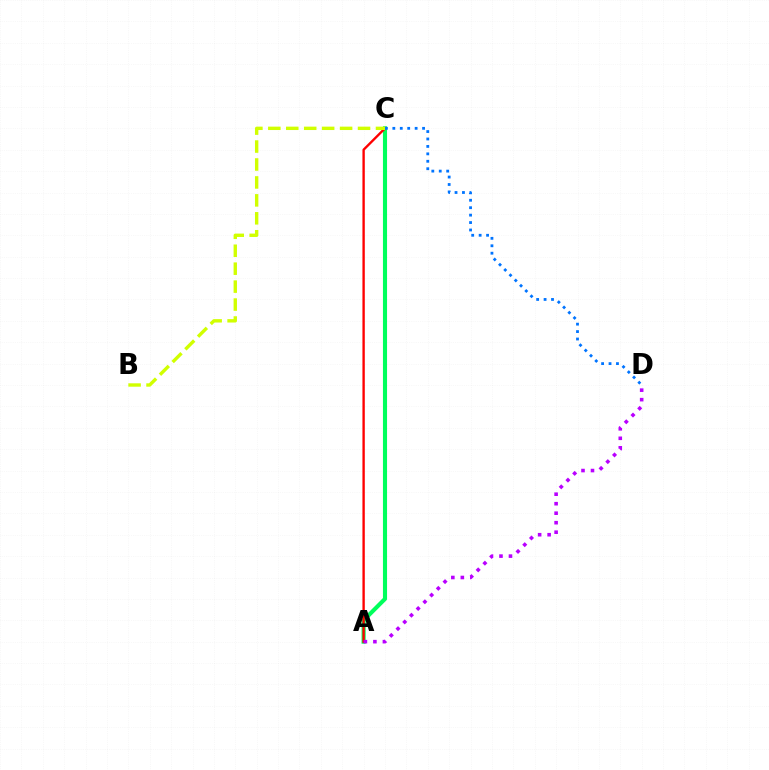{('A', 'C'): [{'color': '#00ff5c', 'line_style': 'solid', 'thickness': 2.96}, {'color': '#ff0000', 'line_style': 'solid', 'thickness': 1.7}], ('C', 'D'): [{'color': '#0074ff', 'line_style': 'dotted', 'thickness': 2.02}], ('A', 'D'): [{'color': '#b900ff', 'line_style': 'dotted', 'thickness': 2.58}], ('B', 'C'): [{'color': '#d1ff00', 'line_style': 'dashed', 'thickness': 2.44}]}